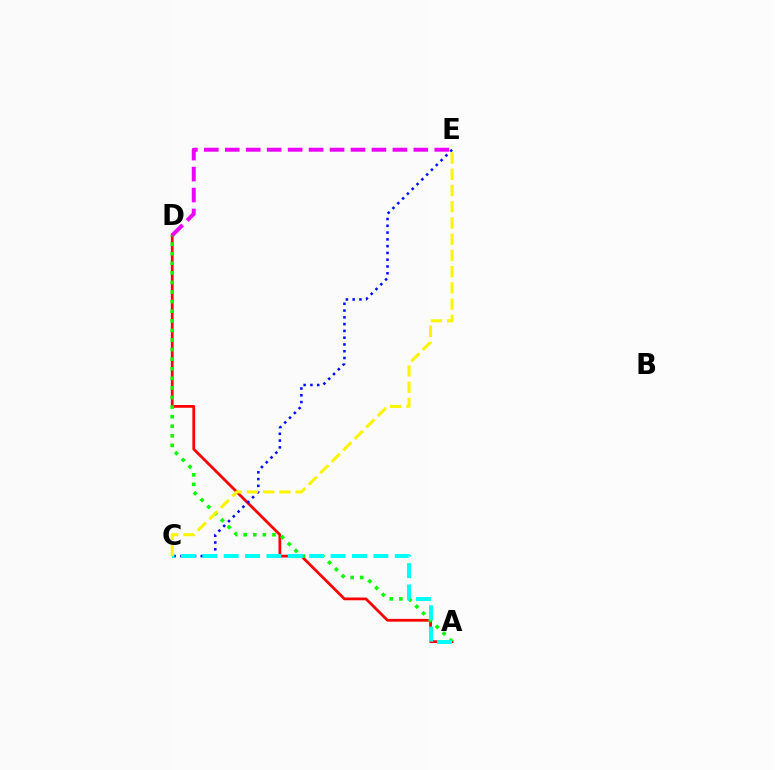{('A', 'D'): [{'color': '#ff0000', 'line_style': 'solid', 'thickness': 2.0}, {'color': '#08ff00', 'line_style': 'dotted', 'thickness': 2.6}], ('D', 'E'): [{'color': '#ee00ff', 'line_style': 'dashed', 'thickness': 2.85}], ('C', 'E'): [{'color': '#0010ff', 'line_style': 'dotted', 'thickness': 1.84}, {'color': '#fcf500', 'line_style': 'dashed', 'thickness': 2.2}], ('A', 'C'): [{'color': '#00fff6', 'line_style': 'dashed', 'thickness': 2.9}]}